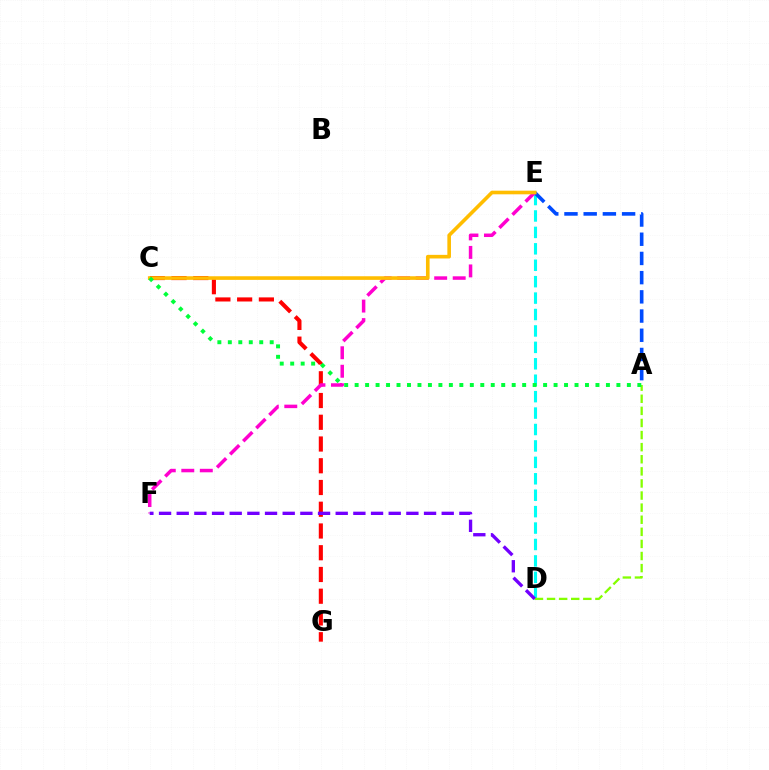{('D', 'E'): [{'color': '#00fff6', 'line_style': 'dashed', 'thickness': 2.23}], ('A', 'E'): [{'color': '#004bff', 'line_style': 'dashed', 'thickness': 2.61}], ('C', 'G'): [{'color': '#ff0000', 'line_style': 'dashed', 'thickness': 2.95}], ('A', 'D'): [{'color': '#84ff00', 'line_style': 'dashed', 'thickness': 1.64}], ('E', 'F'): [{'color': '#ff00cf', 'line_style': 'dashed', 'thickness': 2.51}], ('C', 'E'): [{'color': '#ffbd00', 'line_style': 'solid', 'thickness': 2.61}], ('D', 'F'): [{'color': '#7200ff', 'line_style': 'dashed', 'thickness': 2.4}], ('A', 'C'): [{'color': '#00ff39', 'line_style': 'dotted', 'thickness': 2.84}]}